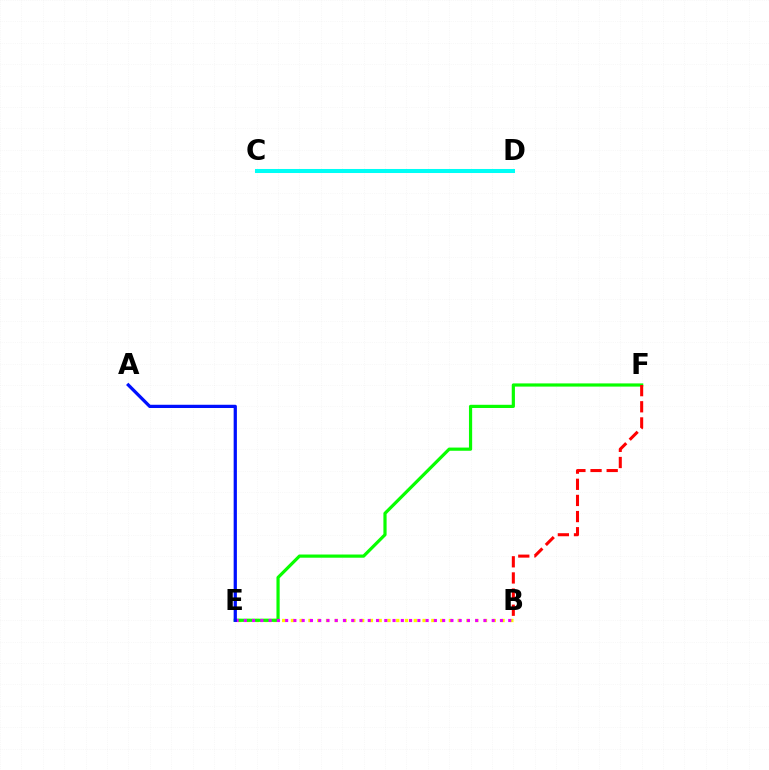{('B', 'E'): [{'color': '#fcf500', 'line_style': 'dotted', 'thickness': 2.38}, {'color': '#ee00ff', 'line_style': 'dotted', 'thickness': 2.25}], ('E', 'F'): [{'color': '#08ff00', 'line_style': 'solid', 'thickness': 2.3}], ('A', 'E'): [{'color': '#0010ff', 'line_style': 'solid', 'thickness': 2.34}], ('B', 'F'): [{'color': '#ff0000', 'line_style': 'dashed', 'thickness': 2.19}], ('C', 'D'): [{'color': '#00fff6', 'line_style': 'solid', 'thickness': 2.9}]}